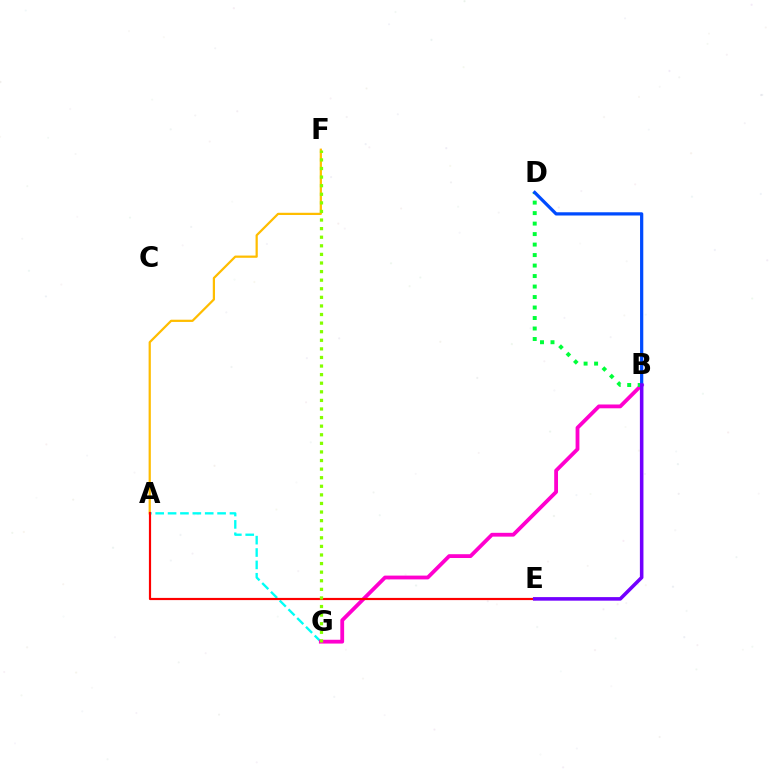{('A', 'G'): [{'color': '#00fff6', 'line_style': 'dashed', 'thickness': 1.68}], ('A', 'F'): [{'color': '#ffbd00', 'line_style': 'solid', 'thickness': 1.61}], ('B', 'G'): [{'color': '#ff00cf', 'line_style': 'solid', 'thickness': 2.74}], ('A', 'E'): [{'color': '#ff0000', 'line_style': 'solid', 'thickness': 1.57}], ('F', 'G'): [{'color': '#84ff00', 'line_style': 'dotted', 'thickness': 2.33}], ('B', 'D'): [{'color': '#00ff39', 'line_style': 'dotted', 'thickness': 2.85}, {'color': '#004bff', 'line_style': 'solid', 'thickness': 2.33}], ('B', 'E'): [{'color': '#7200ff', 'line_style': 'solid', 'thickness': 2.56}]}